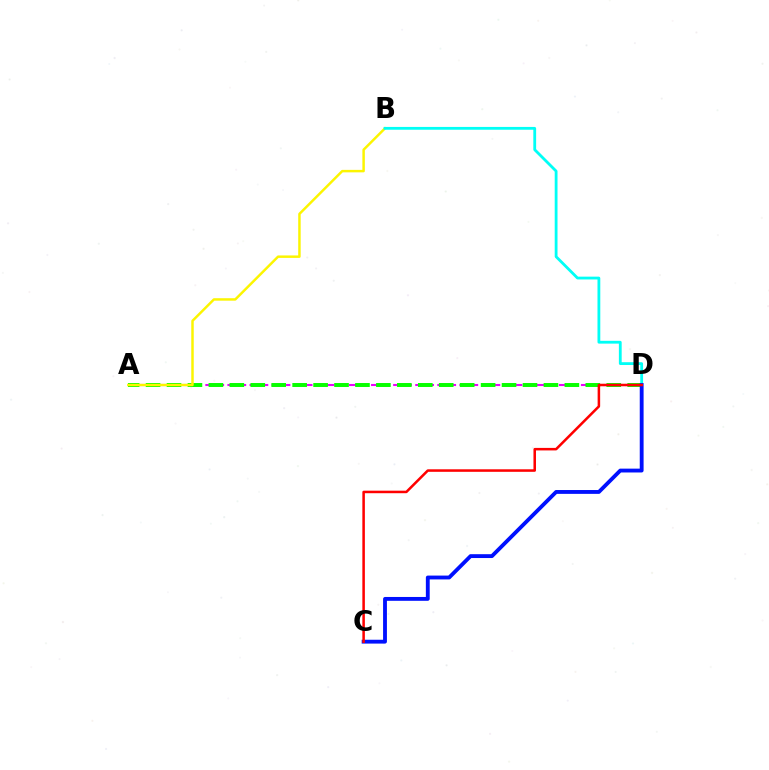{('A', 'D'): [{'color': '#ee00ff', 'line_style': 'dashed', 'thickness': 1.5}, {'color': '#08ff00', 'line_style': 'dashed', 'thickness': 2.84}], ('A', 'B'): [{'color': '#fcf500', 'line_style': 'solid', 'thickness': 1.78}], ('B', 'D'): [{'color': '#00fff6', 'line_style': 'solid', 'thickness': 2.02}], ('C', 'D'): [{'color': '#0010ff', 'line_style': 'solid', 'thickness': 2.77}, {'color': '#ff0000', 'line_style': 'solid', 'thickness': 1.82}]}